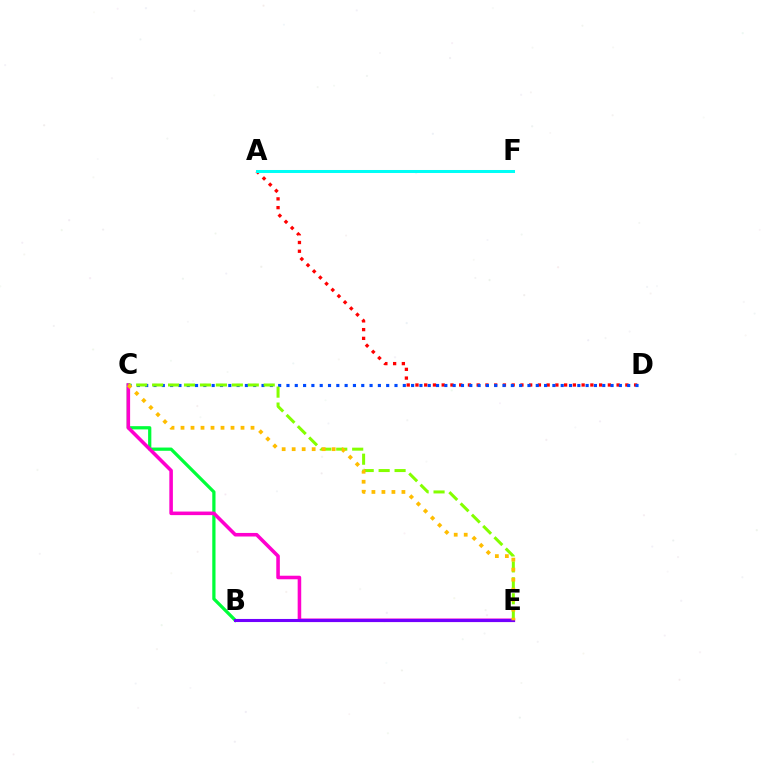{('A', 'D'): [{'color': '#ff0000', 'line_style': 'dotted', 'thickness': 2.38}], ('A', 'F'): [{'color': '#00fff6', 'line_style': 'solid', 'thickness': 2.17}], ('B', 'C'): [{'color': '#00ff39', 'line_style': 'solid', 'thickness': 2.33}], ('C', 'D'): [{'color': '#004bff', 'line_style': 'dotted', 'thickness': 2.26}], ('C', 'E'): [{'color': '#ff00cf', 'line_style': 'solid', 'thickness': 2.56}, {'color': '#84ff00', 'line_style': 'dashed', 'thickness': 2.17}, {'color': '#ffbd00', 'line_style': 'dotted', 'thickness': 2.72}], ('B', 'E'): [{'color': '#7200ff', 'line_style': 'solid', 'thickness': 2.22}]}